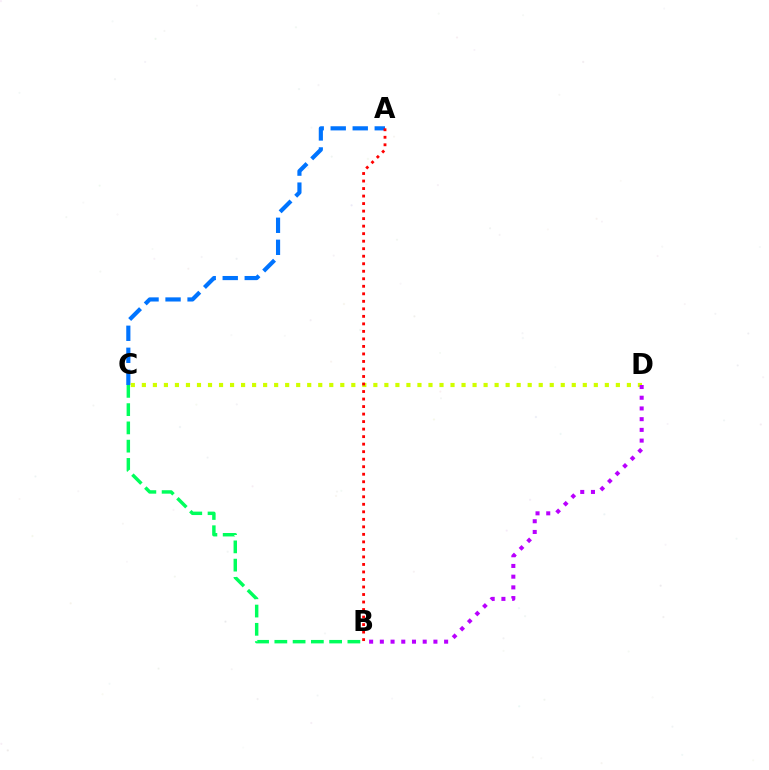{('A', 'C'): [{'color': '#0074ff', 'line_style': 'dashed', 'thickness': 2.99}], ('C', 'D'): [{'color': '#d1ff00', 'line_style': 'dotted', 'thickness': 3.0}], ('B', 'C'): [{'color': '#00ff5c', 'line_style': 'dashed', 'thickness': 2.48}], ('A', 'B'): [{'color': '#ff0000', 'line_style': 'dotted', 'thickness': 2.04}], ('B', 'D'): [{'color': '#b900ff', 'line_style': 'dotted', 'thickness': 2.91}]}